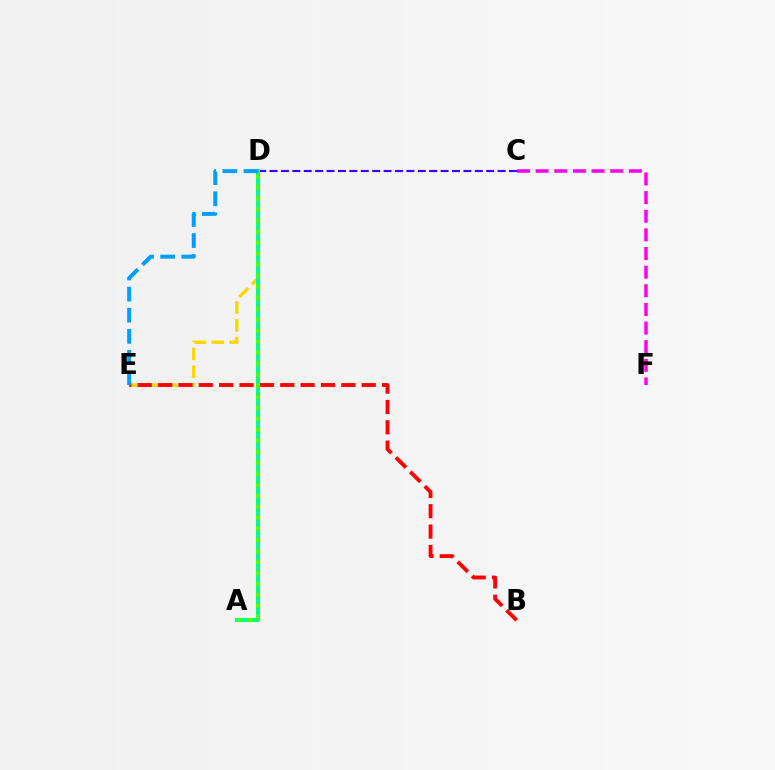{('D', 'E'): [{'color': '#ffd500', 'line_style': 'dashed', 'thickness': 2.43}, {'color': '#009eff', 'line_style': 'dashed', 'thickness': 2.87}], ('C', 'D'): [{'color': '#3700ff', 'line_style': 'dashed', 'thickness': 1.55}], ('C', 'F'): [{'color': '#ff00ed', 'line_style': 'dashed', 'thickness': 2.53}], ('B', 'E'): [{'color': '#ff0000', 'line_style': 'dashed', 'thickness': 2.77}], ('A', 'D'): [{'color': '#00ff86', 'line_style': 'solid', 'thickness': 2.93}, {'color': '#4fff00', 'line_style': 'dotted', 'thickness': 2.99}]}